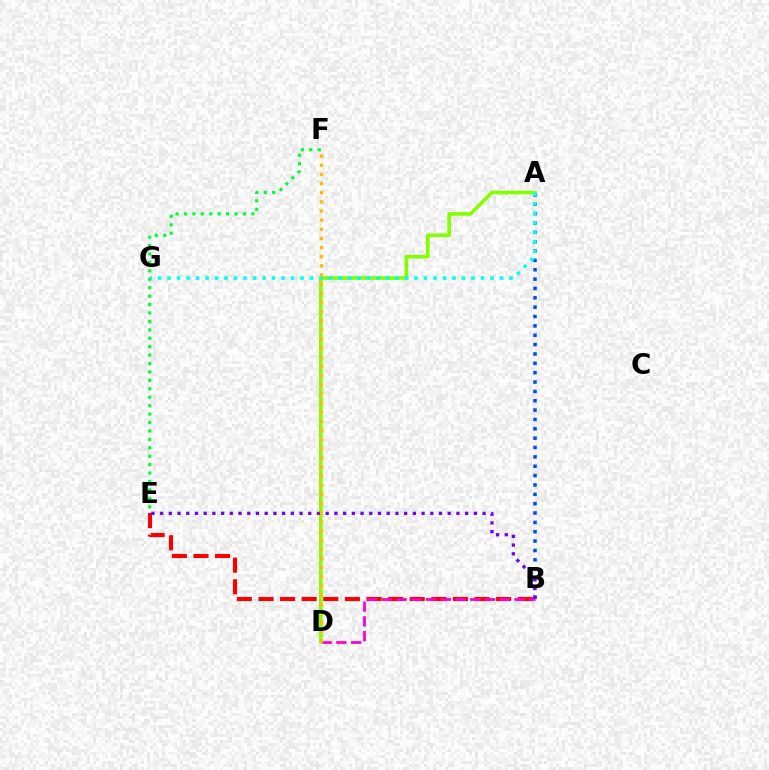{('B', 'E'): [{'color': '#ff0000', 'line_style': 'dashed', 'thickness': 2.93}, {'color': '#7200ff', 'line_style': 'dotted', 'thickness': 2.37}], ('A', 'B'): [{'color': '#004bff', 'line_style': 'dotted', 'thickness': 2.54}], ('B', 'D'): [{'color': '#ff00cf', 'line_style': 'dashed', 'thickness': 2.0}], ('A', 'D'): [{'color': '#84ff00', 'line_style': 'solid', 'thickness': 2.63}], ('A', 'G'): [{'color': '#00fff6', 'line_style': 'dotted', 'thickness': 2.58}], ('E', 'F'): [{'color': '#00ff39', 'line_style': 'dotted', 'thickness': 2.29}], ('D', 'F'): [{'color': '#ffbd00', 'line_style': 'dotted', 'thickness': 2.48}]}